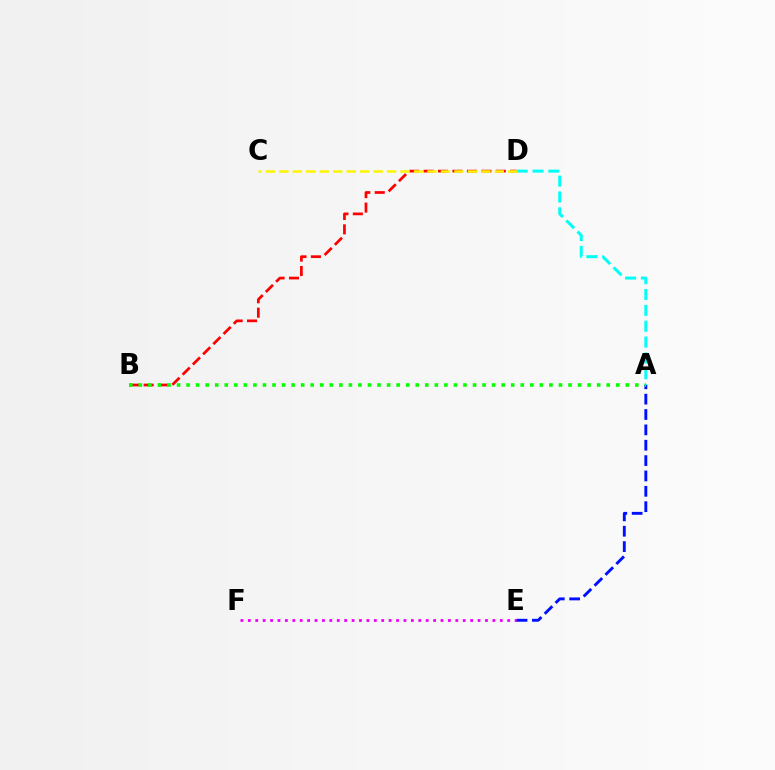{('B', 'D'): [{'color': '#ff0000', 'line_style': 'dashed', 'thickness': 1.96}], ('A', 'D'): [{'color': '#00fff6', 'line_style': 'dashed', 'thickness': 2.15}], ('E', 'F'): [{'color': '#ee00ff', 'line_style': 'dotted', 'thickness': 2.01}], ('A', 'E'): [{'color': '#0010ff', 'line_style': 'dashed', 'thickness': 2.09}], ('A', 'B'): [{'color': '#08ff00', 'line_style': 'dotted', 'thickness': 2.59}], ('C', 'D'): [{'color': '#fcf500', 'line_style': 'dashed', 'thickness': 1.83}]}